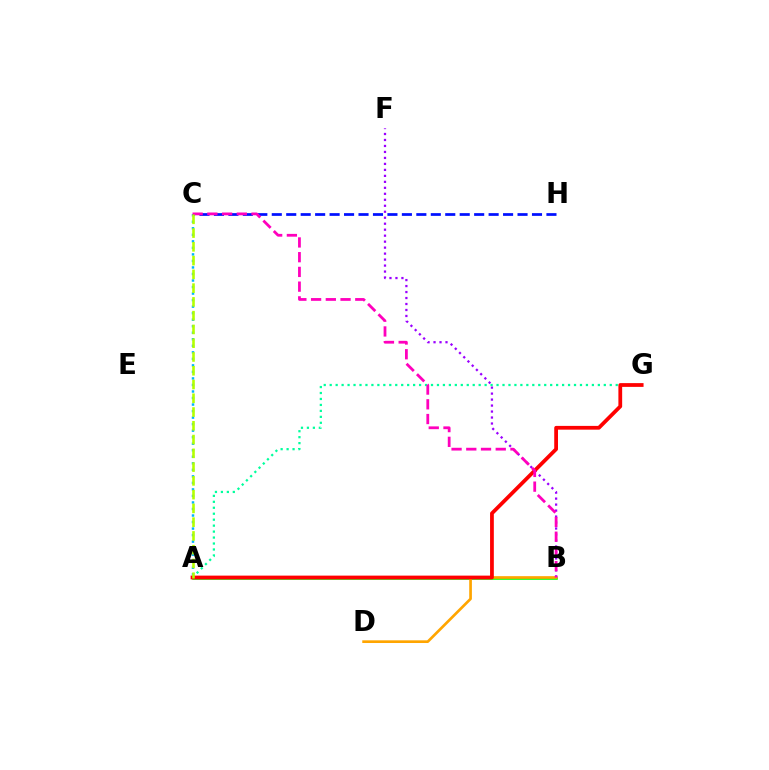{('C', 'H'): [{'color': '#0010ff', 'line_style': 'dashed', 'thickness': 1.96}], ('A', 'B'): [{'color': '#08ff00', 'line_style': 'solid', 'thickness': 1.86}], ('B', 'F'): [{'color': '#9b00ff', 'line_style': 'dotted', 'thickness': 1.63}], ('B', 'D'): [{'color': '#ffa500', 'line_style': 'solid', 'thickness': 1.93}], ('A', 'C'): [{'color': '#00b5ff', 'line_style': 'dotted', 'thickness': 1.77}, {'color': '#b3ff00', 'line_style': 'dashed', 'thickness': 1.87}], ('A', 'G'): [{'color': '#00ff9d', 'line_style': 'dotted', 'thickness': 1.62}, {'color': '#ff0000', 'line_style': 'solid', 'thickness': 2.71}], ('B', 'C'): [{'color': '#ff00bd', 'line_style': 'dashed', 'thickness': 2.0}]}